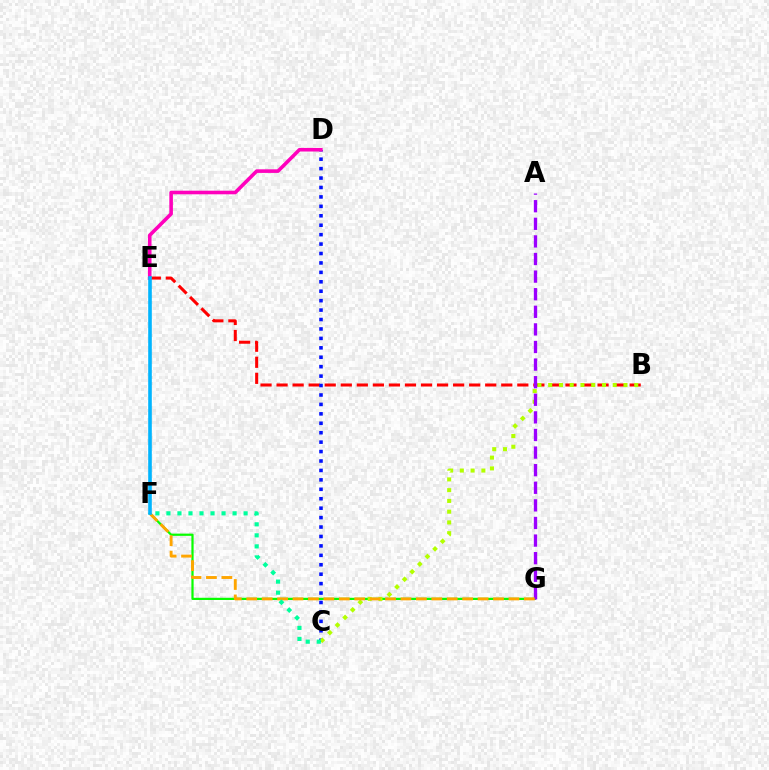{('B', 'E'): [{'color': '#ff0000', 'line_style': 'dashed', 'thickness': 2.18}], ('F', 'G'): [{'color': '#08ff00', 'line_style': 'solid', 'thickness': 1.6}, {'color': '#ffa500', 'line_style': 'dashed', 'thickness': 2.1}], ('C', 'D'): [{'color': '#0010ff', 'line_style': 'dotted', 'thickness': 2.56}], ('B', 'C'): [{'color': '#b3ff00', 'line_style': 'dotted', 'thickness': 2.92}], ('A', 'G'): [{'color': '#9b00ff', 'line_style': 'dashed', 'thickness': 2.39}], ('D', 'E'): [{'color': '#ff00bd', 'line_style': 'solid', 'thickness': 2.59}], ('C', 'F'): [{'color': '#00ff9d', 'line_style': 'dotted', 'thickness': 3.0}], ('E', 'F'): [{'color': '#00b5ff', 'line_style': 'solid', 'thickness': 2.6}]}